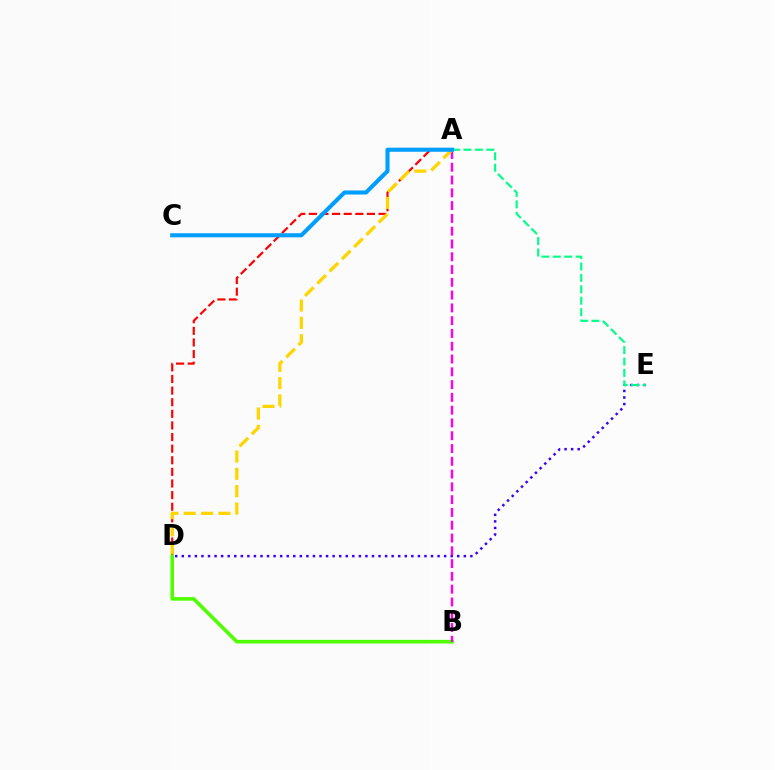{('A', 'D'): [{'color': '#ff0000', 'line_style': 'dashed', 'thickness': 1.58}, {'color': '#ffd500', 'line_style': 'dashed', 'thickness': 2.35}], ('D', 'E'): [{'color': '#3700ff', 'line_style': 'dotted', 'thickness': 1.78}], ('A', 'E'): [{'color': '#00ff86', 'line_style': 'dashed', 'thickness': 1.55}], ('B', 'D'): [{'color': '#4fff00', 'line_style': 'solid', 'thickness': 2.59}], ('A', 'B'): [{'color': '#ff00ed', 'line_style': 'dashed', 'thickness': 1.74}], ('A', 'C'): [{'color': '#009eff', 'line_style': 'solid', 'thickness': 2.95}]}